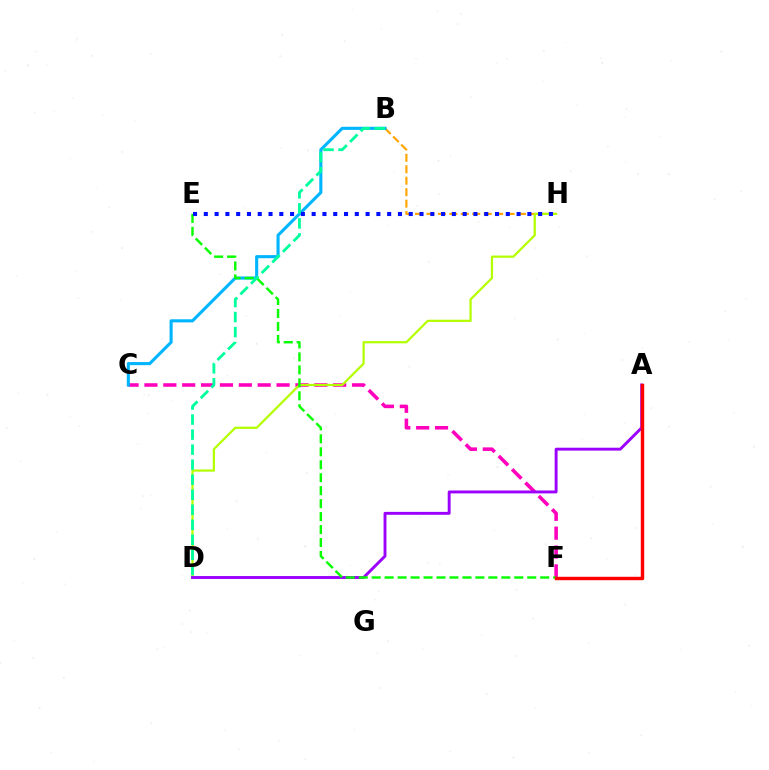{('C', 'F'): [{'color': '#ff00bd', 'line_style': 'dashed', 'thickness': 2.56}], ('B', 'H'): [{'color': '#ffa500', 'line_style': 'dashed', 'thickness': 1.56}], ('D', 'H'): [{'color': '#b3ff00', 'line_style': 'solid', 'thickness': 1.61}], ('B', 'C'): [{'color': '#00b5ff', 'line_style': 'solid', 'thickness': 2.23}], ('A', 'D'): [{'color': '#9b00ff', 'line_style': 'solid', 'thickness': 2.09}], ('E', 'F'): [{'color': '#08ff00', 'line_style': 'dashed', 'thickness': 1.76}], ('E', 'H'): [{'color': '#0010ff', 'line_style': 'dotted', 'thickness': 2.93}], ('B', 'D'): [{'color': '#00ff9d', 'line_style': 'dashed', 'thickness': 2.04}], ('A', 'F'): [{'color': '#ff0000', 'line_style': 'solid', 'thickness': 2.46}]}